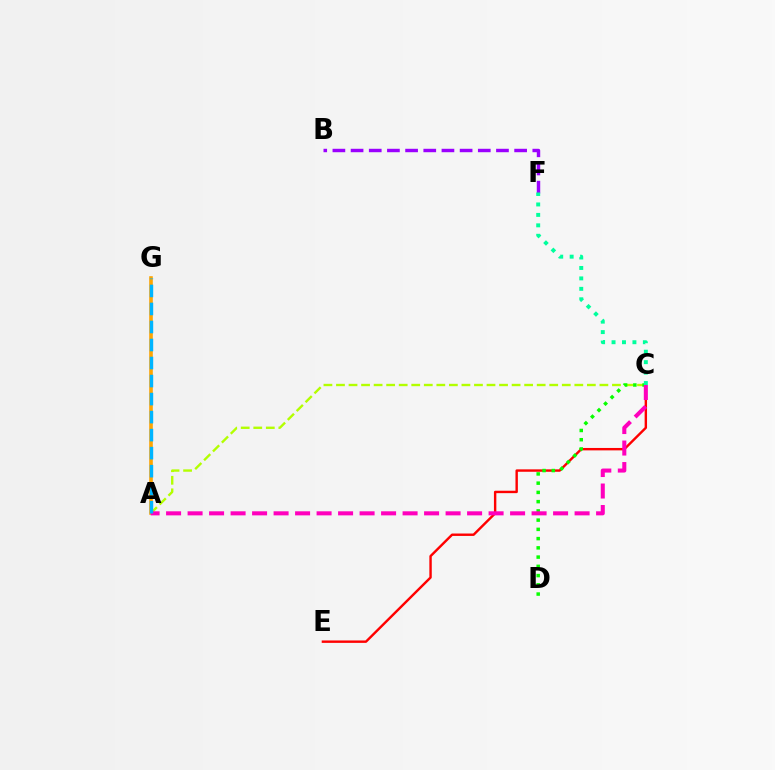{('A', 'G'): [{'color': '#0010ff', 'line_style': 'solid', 'thickness': 1.52}, {'color': '#ffa500', 'line_style': 'solid', 'thickness': 2.58}, {'color': '#00b5ff', 'line_style': 'dashed', 'thickness': 2.45}], ('B', 'F'): [{'color': '#9b00ff', 'line_style': 'dashed', 'thickness': 2.47}], ('C', 'E'): [{'color': '#ff0000', 'line_style': 'solid', 'thickness': 1.73}], ('A', 'C'): [{'color': '#b3ff00', 'line_style': 'dashed', 'thickness': 1.7}, {'color': '#ff00bd', 'line_style': 'dashed', 'thickness': 2.92}], ('C', 'D'): [{'color': '#08ff00', 'line_style': 'dotted', 'thickness': 2.51}], ('C', 'F'): [{'color': '#00ff9d', 'line_style': 'dotted', 'thickness': 2.84}]}